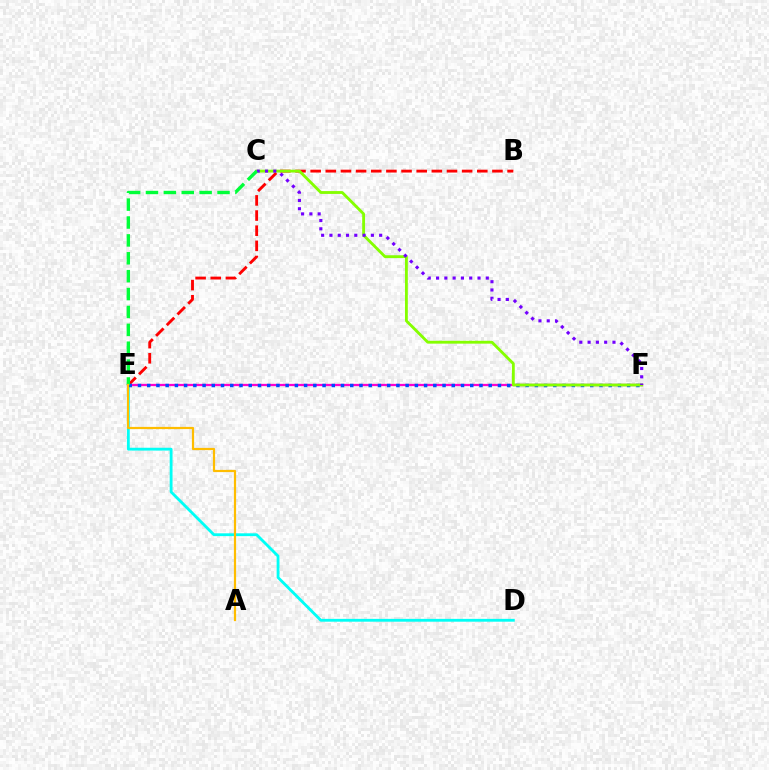{('D', 'E'): [{'color': '#00fff6', 'line_style': 'solid', 'thickness': 2.03}], ('E', 'F'): [{'color': '#ff00cf', 'line_style': 'solid', 'thickness': 1.64}, {'color': '#004bff', 'line_style': 'dotted', 'thickness': 2.51}], ('B', 'E'): [{'color': '#ff0000', 'line_style': 'dashed', 'thickness': 2.06}], ('C', 'F'): [{'color': '#84ff00', 'line_style': 'solid', 'thickness': 2.04}, {'color': '#7200ff', 'line_style': 'dotted', 'thickness': 2.25}], ('C', 'E'): [{'color': '#00ff39', 'line_style': 'dashed', 'thickness': 2.43}], ('A', 'E'): [{'color': '#ffbd00', 'line_style': 'solid', 'thickness': 1.59}]}